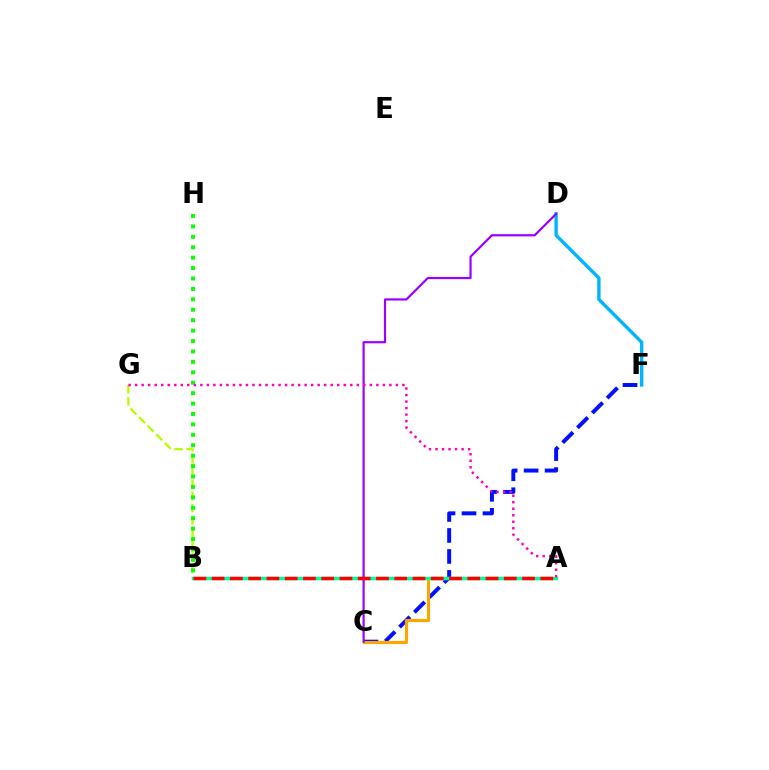{('C', 'F'): [{'color': '#0010ff', 'line_style': 'dashed', 'thickness': 2.85}], ('D', 'F'): [{'color': '#00b5ff', 'line_style': 'solid', 'thickness': 2.43}], ('B', 'G'): [{'color': '#b3ff00', 'line_style': 'dashed', 'thickness': 1.65}], ('A', 'C'): [{'color': '#ffa500', 'line_style': 'solid', 'thickness': 2.25}], ('A', 'B'): [{'color': '#00ff9d', 'line_style': 'solid', 'thickness': 2.47}, {'color': '#ff0000', 'line_style': 'dashed', 'thickness': 2.48}], ('B', 'H'): [{'color': '#08ff00', 'line_style': 'dotted', 'thickness': 2.83}], ('C', 'D'): [{'color': '#9b00ff', 'line_style': 'solid', 'thickness': 1.58}], ('A', 'G'): [{'color': '#ff00bd', 'line_style': 'dotted', 'thickness': 1.77}]}